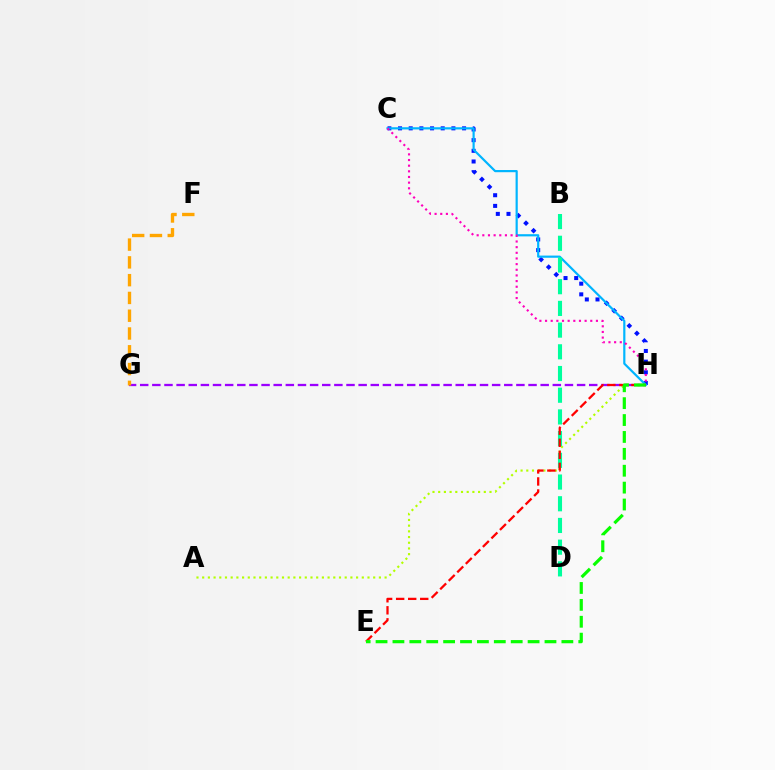{('C', 'H'): [{'color': '#0010ff', 'line_style': 'dotted', 'thickness': 2.9}, {'color': '#00b5ff', 'line_style': 'solid', 'thickness': 1.58}, {'color': '#ff00bd', 'line_style': 'dotted', 'thickness': 1.54}], ('A', 'H'): [{'color': '#b3ff00', 'line_style': 'dotted', 'thickness': 1.55}], ('B', 'D'): [{'color': '#00ff9d', 'line_style': 'dashed', 'thickness': 2.95}], ('G', 'H'): [{'color': '#9b00ff', 'line_style': 'dashed', 'thickness': 1.65}], ('F', 'G'): [{'color': '#ffa500', 'line_style': 'dashed', 'thickness': 2.42}], ('E', 'H'): [{'color': '#ff0000', 'line_style': 'dashed', 'thickness': 1.64}, {'color': '#08ff00', 'line_style': 'dashed', 'thickness': 2.3}]}